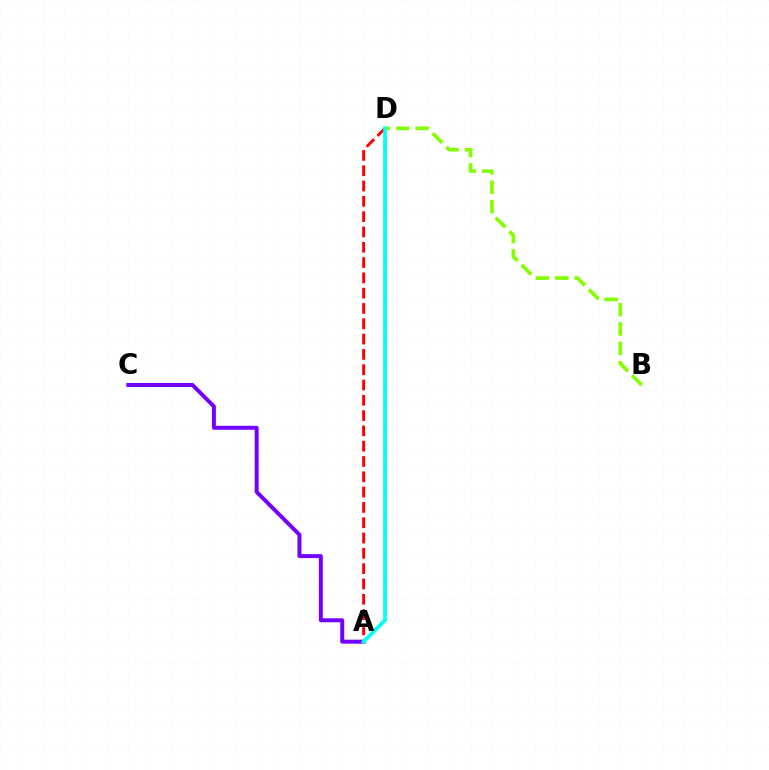{('A', 'D'): [{'color': '#ff0000', 'line_style': 'dashed', 'thickness': 2.08}, {'color': '#00fff6', 'line_style': 'solid', 'thickness': 2.74}], ('A', 'C'): [{'color': '#7200ff', 'line_style': 'solid', 'thickness': 2.85}], ('B', 'D'): [{'color': '#84ff00', 'line_style': 'dashed', 'thickness': 2.63}]}